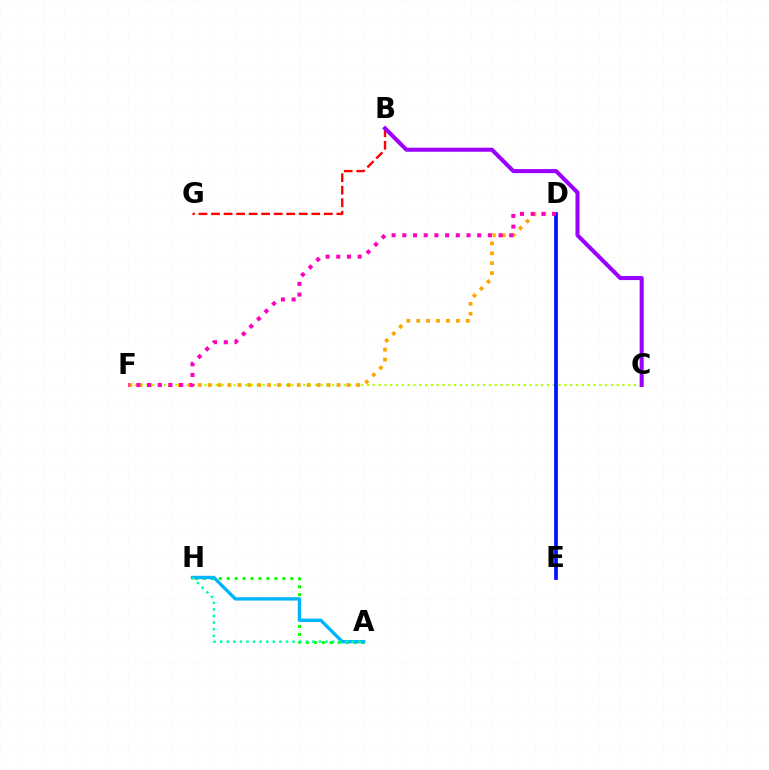{('A', 'H'): [{'color': '#08ff00', 'line_style': 'dotted', 'thickness': 2.16}, {'color': '#00b5ff', 'line_style': 'solid', 'thickness': 2.41}, {'color': '#00ff9d', 'line_style': 'dotted', 'thickness': 1.79}], ('C', 'F'): [{'color': '#b3ff00', 'line_style': 'dotted', 'thickness': 1.58}], ('B', 'G'): [{'color': '#ff0000', 'line_style': 'dashed', 'thickness': 1.7}], ('B', 'C'): [{'color': '#9b00ff', 'line_style': 'solid', 'thickness': 2.91}], ('D', 'F'): [{'color': '#ffa500', 'line_style': 'dotted', 'thickness': 2.69}, {'color': '#ff00bd', 'line_style': 'dotted', 'thickness': 2.91}], ('D', 'E'): [{'color': '#0010ff', 'line_style': 'solid', 'thickness': 2.68}]}